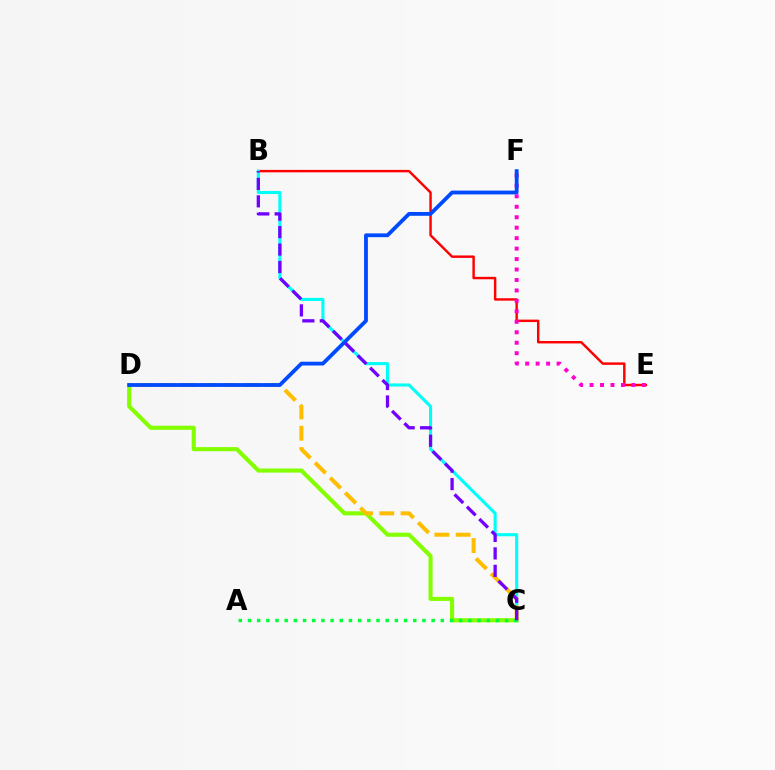{('B', 'E'): [{'color': '#ff0000', 'line_style': 'solid', 'thickness': 1.75}], ('C', 'D'): [{'color': '#84ff00', 'line_style': 'solid', 'thickness': 2.96}, {'color': '#ffbd00', 'line_style': 'dashed', 'thickness': 2.89}], ('E', 'F'): [{'color': '#ff00cf', 'line_style': 'dotted', 'thickness': 2.84}], ('B', 'C'): [{'color': '#00fff6', 'line_style': 'solid', 'thickness': 2.24}, {'color': '#7200ff', 'line_style': 'dashed', 'thickness': 2.37}], ('A', 'C'): [{'color': '#00ff39', 'line_style': 'dotted', 'thickness': 2.49}], ('D', 'F'): [{'color': '#004bff', 'line_style': 'solid', 'thickness': 2.74}]}